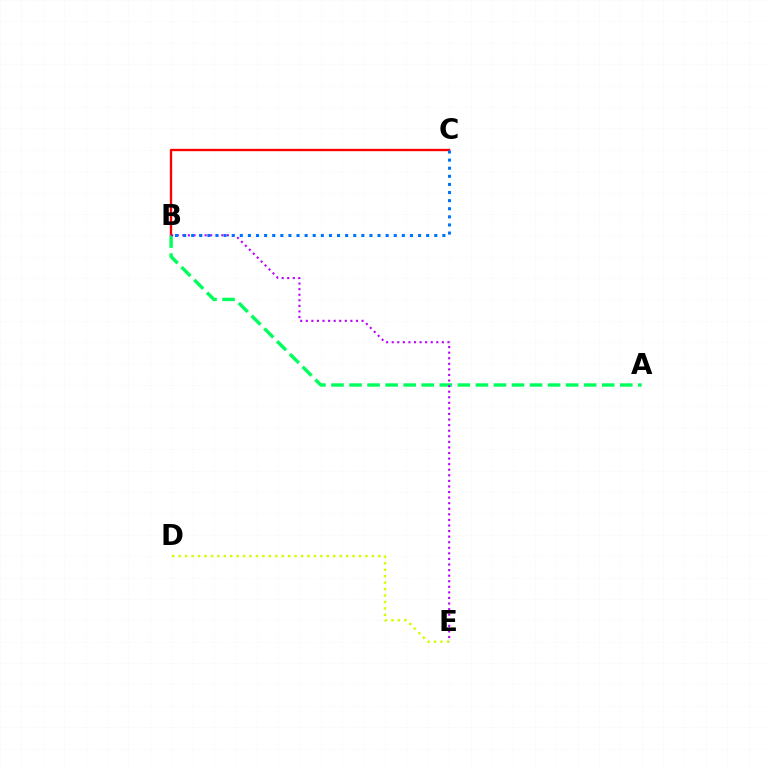{('D', 'E'): [{'color': '#d1ff00', 'line_style': 'dotted', 'thickness': 1.75}], ('B', 'C'): [{'color': '#ff0000', 'line_style': 'solid', 'thickness': 1.69}, {'color': '#0074ff', 'line_style': 'dotted', 'thickness': 2.2}], ('A', 'B'): [{'color': '#00ff5c', 'line_style': 'dashed', 'thickness': 2.45}], ('B', 'E'): [{'color': '#b900ff', 'line_style': 'dotted', 'thickness': 1.51}]}